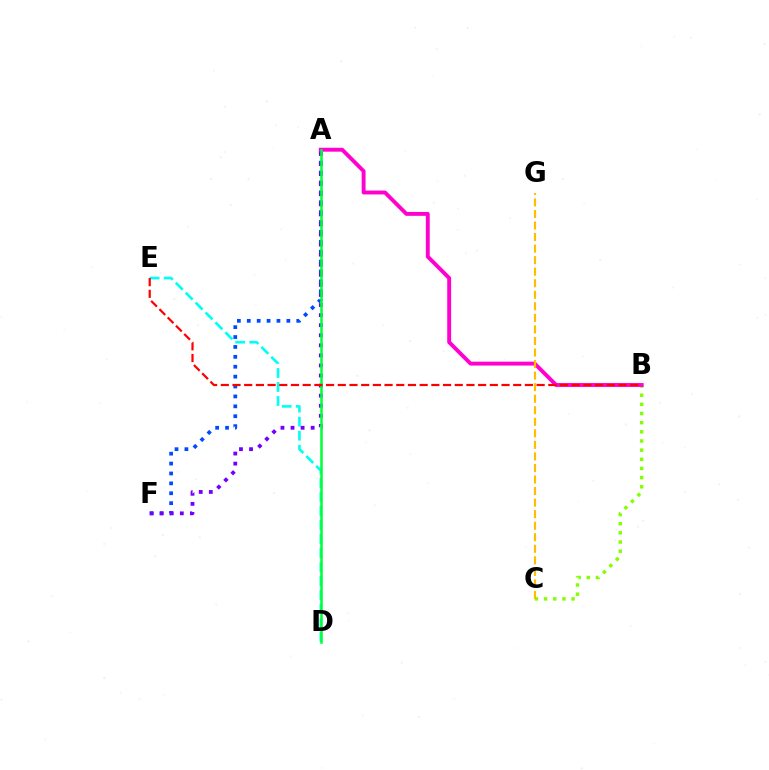{('B', 'C'): [{'color': '#84ff00', 'line_style': 'dotted', 'thickness': 2.49}], ('A', 'F'): [{'color': '#004bff', 'line_style': 'dotted', 'thickness': 2.69}, {'color': '#7200ff', 'line_style': 'dotted', 'thickness': 2.74}], ('D', 'E'): [{'color': '#00fff6', 'line_style': 'dashed', 'thickness': 1.9}], ('A', 'B'): [{'color': '#ff00cf', 'line_style': 'solid', 'thickness': 2.8}], ('C', 'G'): [{'color': '#ffbd00', 'line_style': 'dashed', 'thickness': 1.57}], ('A', 'D'): [{'color': '#00ff39', 'line_style': 'solid', 'thickness': 1.82}], ('B', 'E'): [{'color': '#ff0000', 'line_style': 'dashed', 'thickness': 1.59}]}